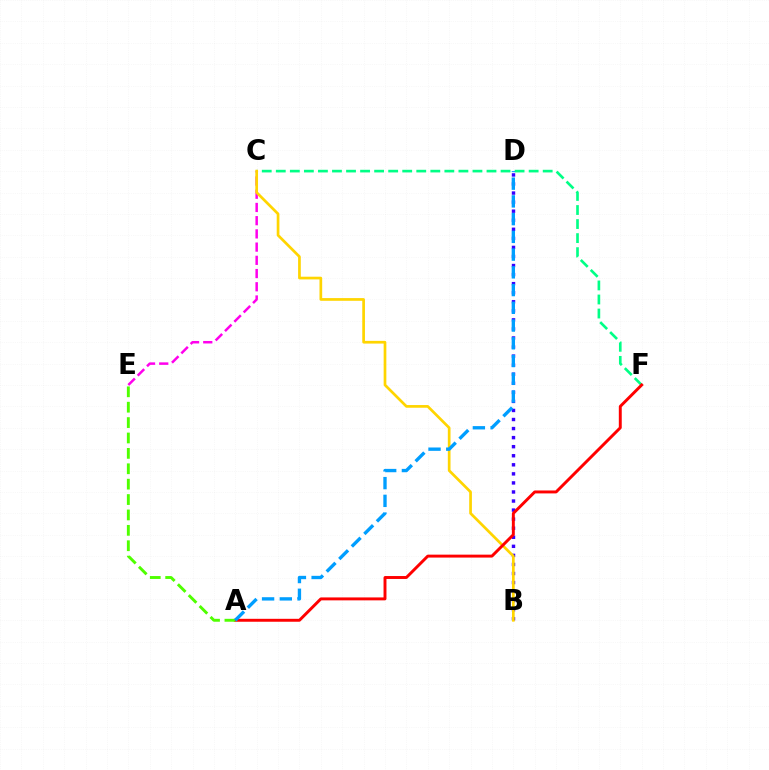{('C', 'E'): [{'color': '#ff00ed', 'line_style': 'dashed', 'thickness': 1.8}], ('B', 'D'): [{'color': '#3700ff', 'line_style': 'dotted', 'thickness': 2.46}], ('C', 'F'): [{'color': '#00ff86', 'line_style': 'dashed', 'thickness': 1.91}], ('B', 'C'): [{'color': '#ffd500', 'line_style': 'solid', 'thickness': 1.95}], ('A', 'F'): [{'color': '#ff0000', 'line_style': 'solid', 'thickness': 2.11}], ('A', 'E'): [{'color': '#4fff00', 'line_style': 'dashed', 'thickness': 2.09}], ('A', 'D'): [{'color': '#009eff', 'line_style': 'dashed', 'thickness': 2.41}]}